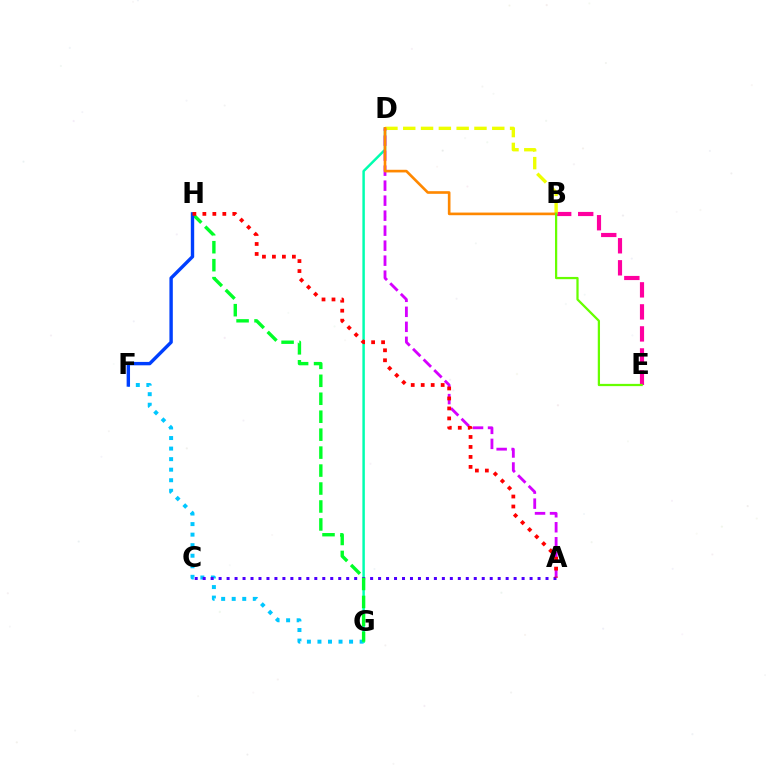{('F', 'G'): [{'color': '#00c7ff', 'line_style': 'dotted', 'thickness': 2.87}], ('B', 'E'): [{'color': '#ff00a0', 'line_style': 'dashed', 'thickness': 2.99}, {'color': '#66ff00', 'line_style': 'solid', 'thickness': 1.62}], ('D', 'G'): [{'color': '#00ffaf', 'line_style': 'solid', 'thickness': 1.78}], ('B', 'D'): [{'color': '#eeff00', 'line_style': 'dashed', 'thickness': 2.42}, {'color': '#ff8800', 'line_style': 'solid', 'thickness': 1.9}], ('A', 'D'): [{'color': '#d600ff', 'line_style': 'dashed', 'thickness': 2.04}], ('A', 'C'): [{'color': '#4f00ff', 'line_style': 'dotted', 'thickness': 2.17}], ('G', 'H'): [{'color': '#00ff27', 'line_style': 'dashed', 'thickness': 2.44}], ('F', 'H'): [{'color': '#003fff', 'line_style': 'solid', 'thickness': 2.44}], ('A', 'H'): [{'color': '#ff0000', 'line_style': 'dotted', 'thickness': 2.71}]}